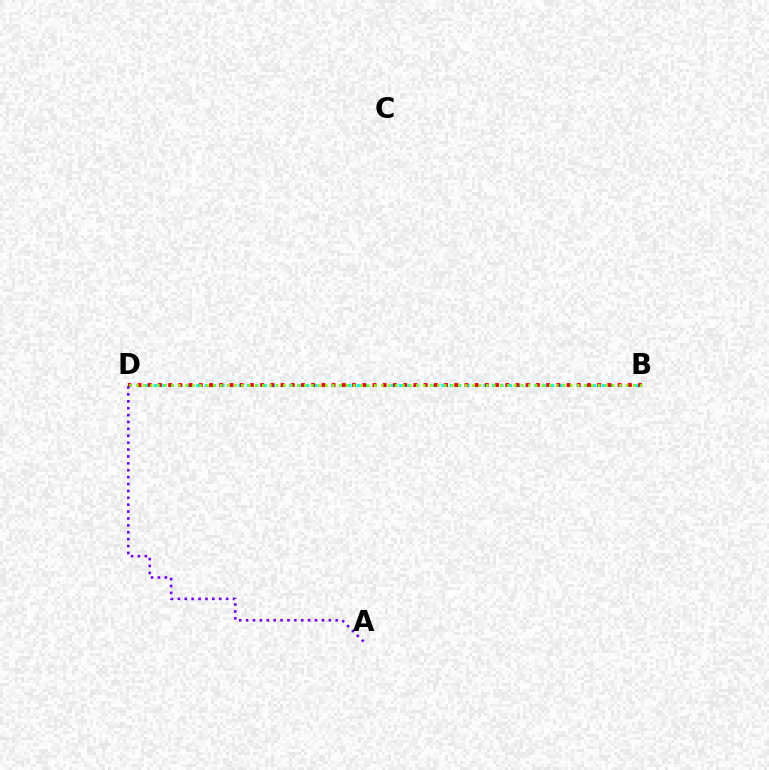{('B', 'D'): [{'color': '#00fff6', 'line_style': 'dotted', 'thickness': 2.3}, {'color': '#ff0000', 'line_style': 'dotted', 'thickness': 2.78}, {'color': '#84ff00', 'line_style': 'dotted', 'thickness': 1.9}], ('A', 'D'): [{'color': '#7200ff', 'line_style': 'dotted', 'thickness': 1.87}]}